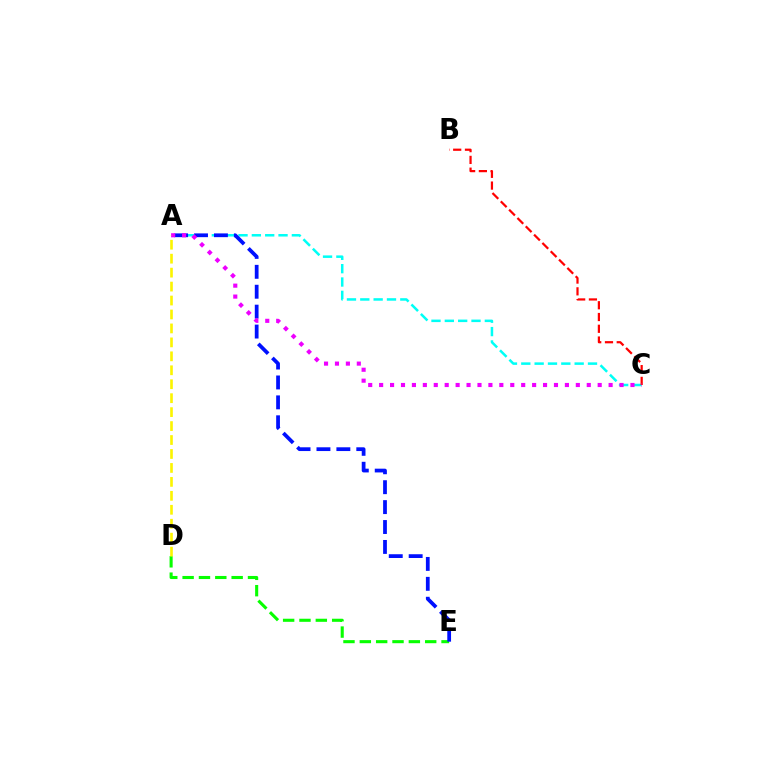{('D', 'E'): [{'color': '#08ff00', 'line_style': 'dashed', 'thickness': 2.22}], ('A', 'C'): [{'color': '#00fff6', 'line_style': 'dashed', 'thickness': 1.81}, {'color': '#ee00ff', 'line_style': 'dotted', 'thickness': 2.97}], ('A', 'E'): [{'color': '#0010ff', 'line_style': 'dashed', 'thickness': 2.71}], ('B', 'C'): [{'color': '#ff0000', 'line_style': 'dashed', 'thickness': 1.6}], ('A', 'D'): [{'color': '#fcf500', 'line_style': 'dashed', 'thickness': 1.9}]}